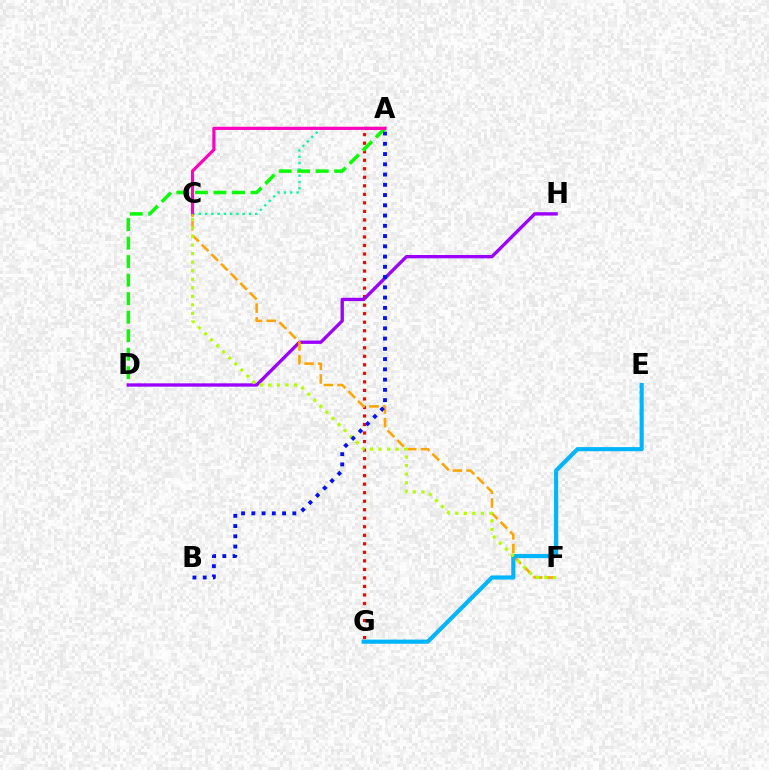{('A', 'G'): [{'color': '#ff0000', 'line_style': 'dotted', 'thickness': 2.32}], ('A', 'C'): [{'color': '#00ff9d', 'line_style': 'dotted', 'thickness': 1.7}, {'color': '#ff00bd', 'line_style': 'solid', 'thickness': 2.29}], ('A', 'D'): [{'color': '#08ff00', 'line_style': 'dashed', 'thickness': 2.52}], ('D', 'H'): [{'color': '#9b00ff', 'line_style': 'solid', 'thickness': 2.4}], ('C', 'F'): [{'color': '#ffa500', 'line_style': 'dashed', 'thickness': 1.85}, {'color': '#b3ff00', 'line_style': 'dotted', 'thickness': 2.32}], ('E', 'G'): [{'color': '#00b5ff', 'line_style': 'solid', 'thickness': 2.98}], ('A', 'B'): [{'color': '#0010ff', 'line_style': 'dotted', 'thickness': 2.79}]}